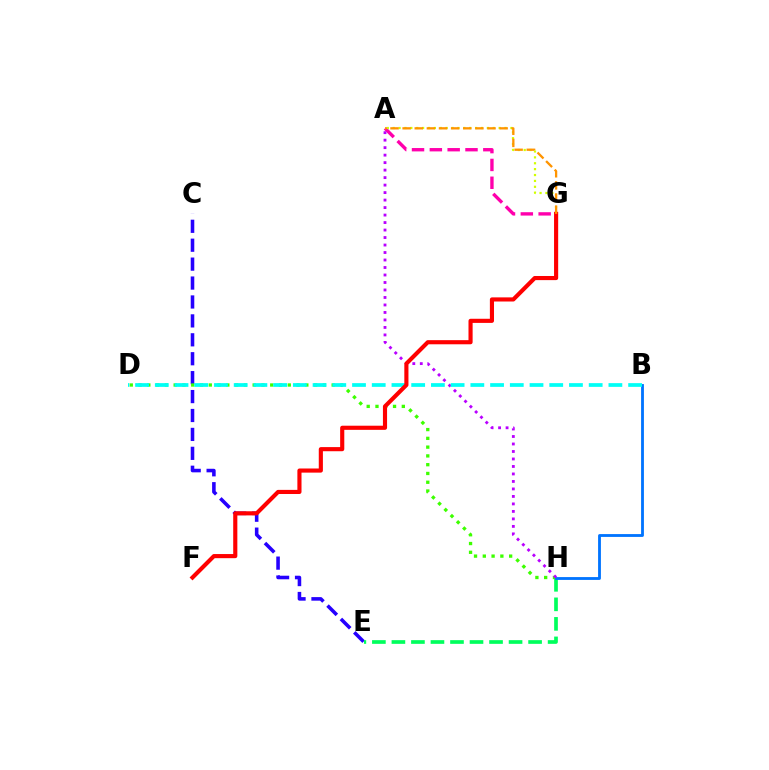{('A', 'G'): [{'color': '#ff00ac', 'line_style': 'dashed', 'thickness': 2.42}, {'color': '#d1ff00', 'line_style': 'dotted', 'thickness': 1.6}, {'color': '#ff9400', 'line_style': 'dashed', 'thickness': 1.65}], ('C', 'E'): [{'color': '#2500ff', 'line_style': 'dashed', 'thickness': 2.57}], ('E', 'H'): [{'color': '#00ff5c', 'line_style': 'dashed', 'thickness': 2.65}], ('D', 'H'): [{'color': '#3dff00', 'line_style': 'dotted', 'thickness': 2.39}], ('B', 'H'): [{'color': '#0074ff', 'line_style': 'solid', 'thickness': 2.03}], ('A', 'H'): [{'color': '#b900ff', 'line_style': 'dotted', 'thickness': 2.04}], ('B', 'D'): [{'color': '#00fff6', 'line_style': 'dashed', 'thickness': 2.68}], ('F', 'G'): [{'color': '#ff0000', 'line_style': 'solid', 'thickness': 2.97}]}